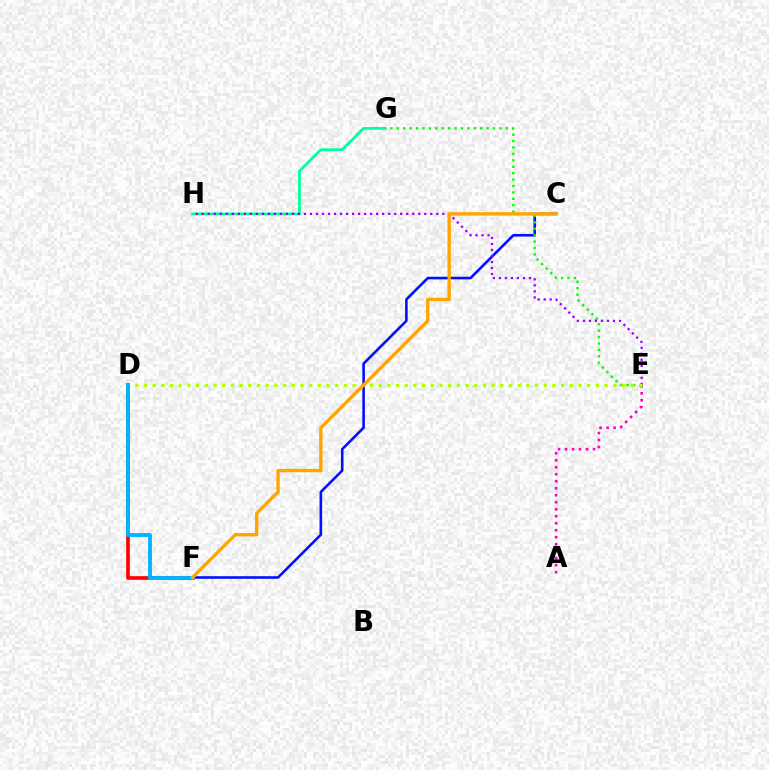{('C', 'F'): [{'color': '#0010ff', 'line_style': 'solid', 'thickness': 1.86}, {'color': '#ffa500', 'line_style': 'solid', 'thickness': 2.43}], ('A', 'E'): [{'color': '#ff00bd', 'line_style': 'dotted', 'thickness': 1.9}], ('G', 'H'): [{'color': '#00ff9d', 'line_style': 'solid', 'thickness': 1.98}], ('D', 'F'): [{'color': '#ff0000', 'line_style': 'solid', 'thickness': 2.62}, {'color': '#00b5ff', 'line_style': 'solid', 'thickness': 2.78}], ('E', 'G'): [{'color': '#08ff00', 'line_style': 'dotted', 'thickness': 1.74}], ('E', 'H'): [{'color': '#9b00ff', 'line_style': 'dotted', 'thickness': 1.63}], ('D', 'E'): [{'color': '#b3ff00', 'line_style': 'dotted', 'thickness': 2.36}]}